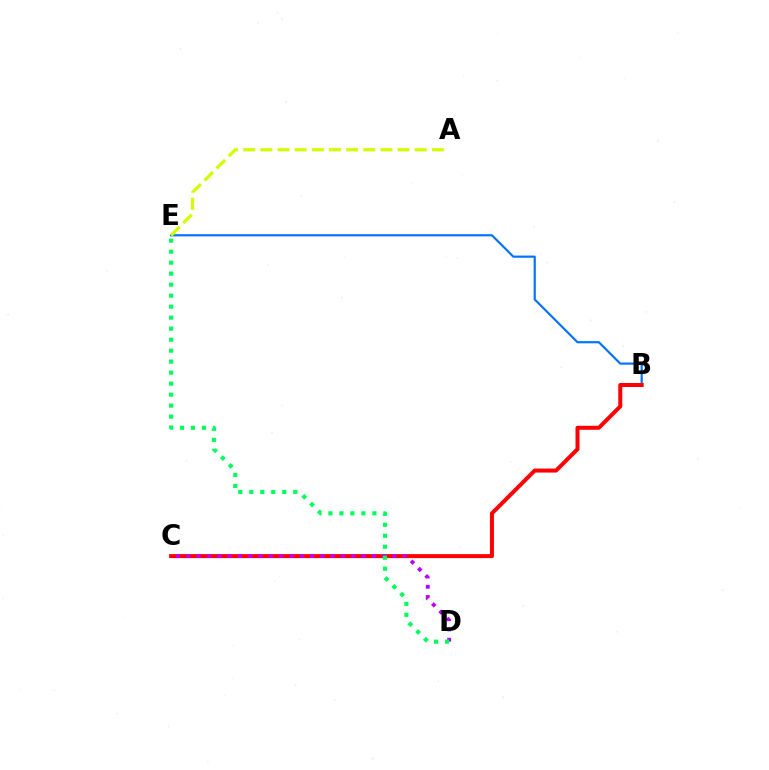{('B', 'E'): [{'color': '#0074ff', 'line_style': 'solid', 'thickness': 1.57}], ('B', 'C'): [{'color': '#ff0000', 'line_style': 'solid', 'thickness': 2.88}], ('C', 'D'): [{'color': '#b900ff', 'line_style': 'dotted', 'thickness': 2.8}], ('A', 'E'): [{'color': '#d1ff00', 'line_style': 'dashed', 'thickness': 2.33}], ('D', 'E'): [{'color': '#00ff5c', 'line_style': 'dotted', 'thickness': 2.99}]}